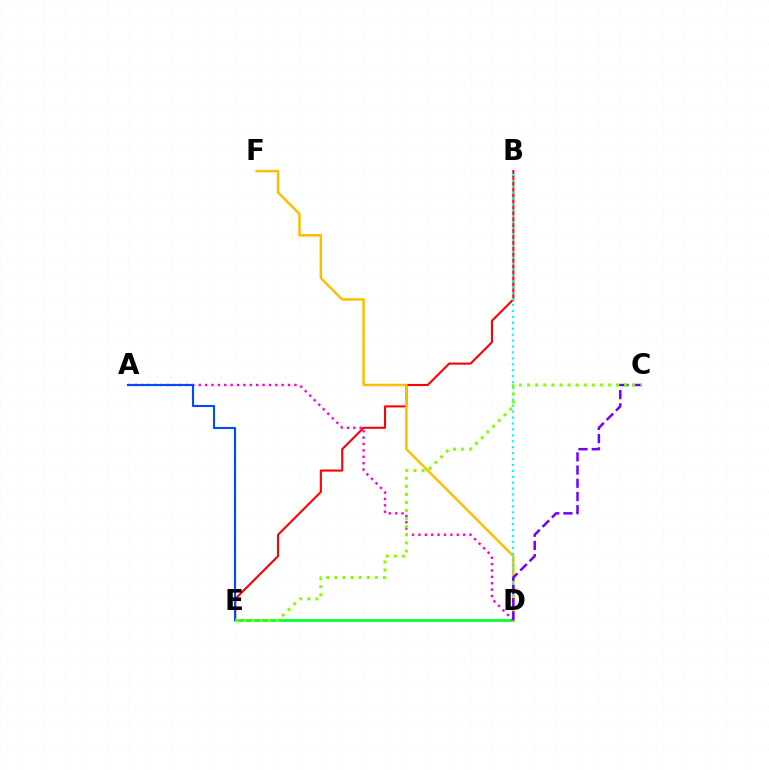{('B', 'E'): [{'color': '#ff0000', 'line_style': 'solid', 'thickness': 1.51}], ('D', 'E'): [{'color': '#00ff39', 'line_style': 'solid', 'thickness': 2.0}], ('A', 'D'): [{'color': '#ff00cf', 'line_style': 'dotted', 'thickness': 1.73}], ('A', 'E'): [{'color': '#004bff', 'line_style': 'solid', 'thickness': 1.52}], ('D', 'F'): [{'color': '#ffbd00', 'line_style': 'solid', 'thickness': 1.8}], ('B', 'D'): [{'color': '#00fff6', 'line_style': 'dotted', 'thickness': 1.61}], ('C', 'D'): [{'color': '#7200ff', 'line_style': 'dashed', 'thickness': 1.79}], ('C', 'E'): [{'color': '#84ff00', 'line_style': 'dotted', 'thickness': 2.2}]}